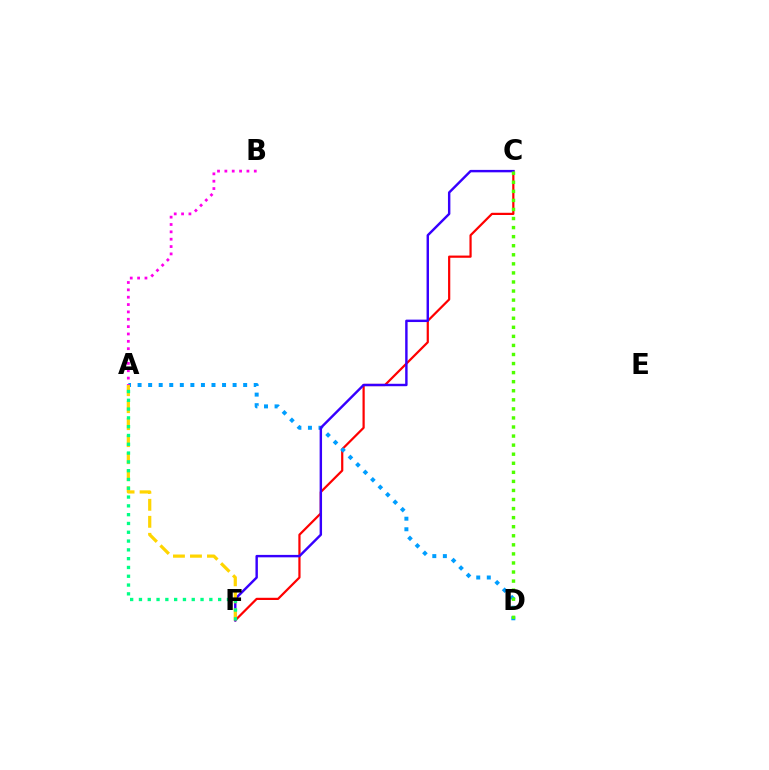{('C', 'F'): [{'color': '#ff0000', 'line_style': 'solid', 'thickness': 1.59}, {'color': '#3700ff', 'line_style': 'solid', 'thickness': 1.74}], ('A', 'D'): [{'color': '#009eff', 'line_style': 'dotted', 'thickness': 2.87}], ('A', 'B'): [{'color': '#ff00ed', 'line_style': 'dotted', 'thickness': 2.0}], ('A', 'F'): [{'color': '#ffd500', 'line_style': 'dashed', 'thickness': 2.31}, {'color': '#00ff86', 'line_style': 'dotted', 'thickness': 2.39}], ('C', 'D'): [{'color': '#4fff00', 'line_style': 'dotted', 'thickness': 2.46}]}